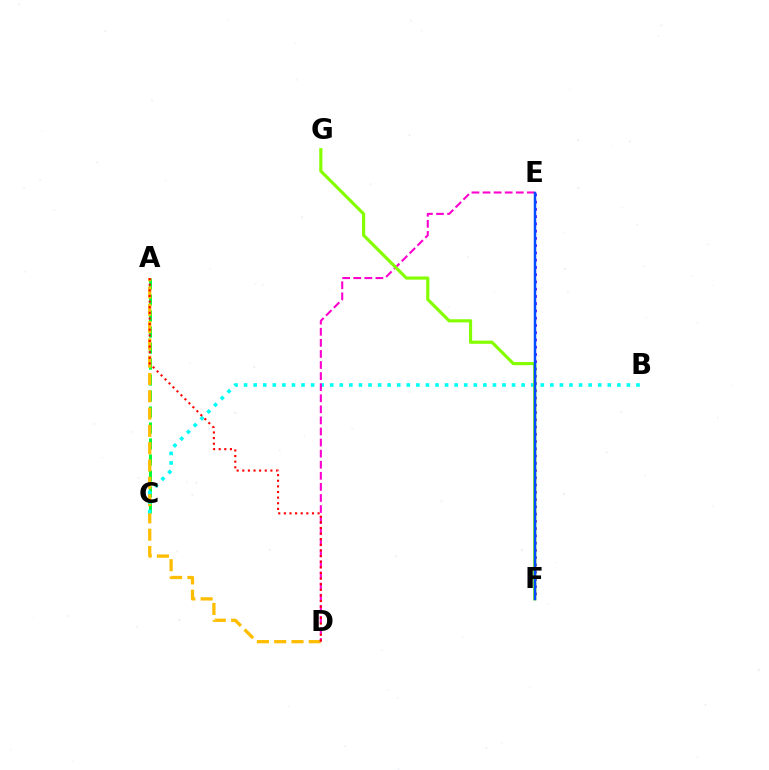{('E', 'F'): [{'color': '#7200ff', 'line_style': 'dotted', 'thickness': 1.97}, {'color': '#004bff', 'line_style': 'solid', 'thickness': 1.79}], ('A', 'C'): [{'color': '#00ff39', 'line_style': 'dashed', 'thickness': 2.17}], ('A', 'D'): [{'color': '#ffbd00', 'line_style': 'dashed', 'thickness': 2.35}, {'color': '#ff0000', 'line_style': 'dotted', 'thickness': 1.53}], ('B', 'C'): [{'color': '#00fff6', 'line_style': 'dotted', 'thickness': 2.6}], ('D', 'E'): [{'color': '#ff00cf', 'line_style': 'dashed', 'thickness': 1.51}], ('F', 'G'): [{'color': '#84ff00', 'line_style': 'solid', 'thickness': 2.28}]}